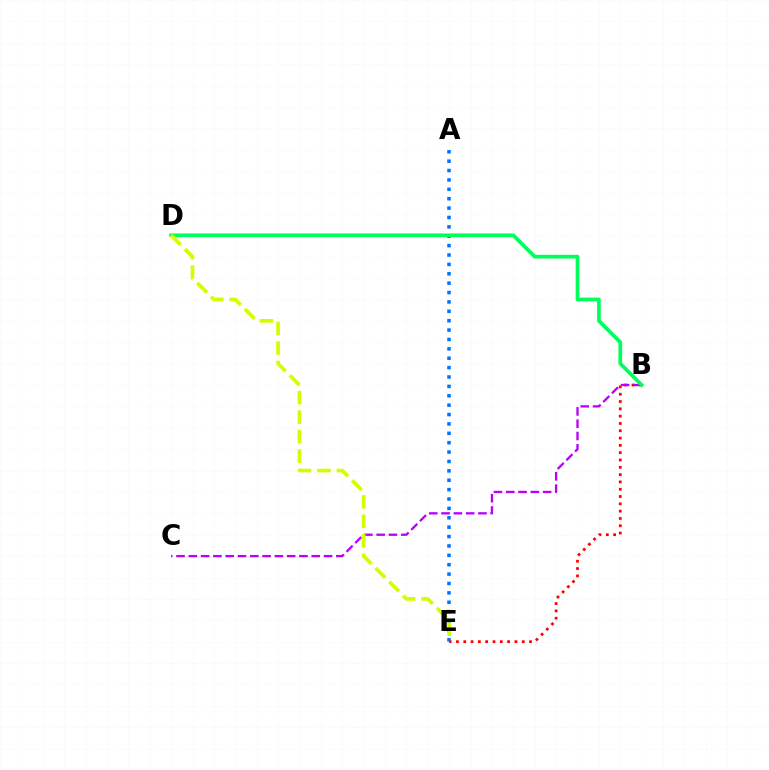{('A', 'E'): [{'color': '#0074ff', 'line_style': 'dotted', 'thickness': 2.55}], ('B', 'E'): [{'color': '#ff0000', 'line_style': 'dotted', 'thickness': 1.99}], ('B', 'C'): [{'color': '#b900ff', 'line_style': 'dashed', 'thickness': 1.67}], ('B', 'D'): [{'color': '#00ff5c', 'line_style': 'solid', 'thickness': 2.66}], ('D', 'E'): [{'color': '#d1ff00', 'line_style': 'dashed', 'thickness': 2.65}]}